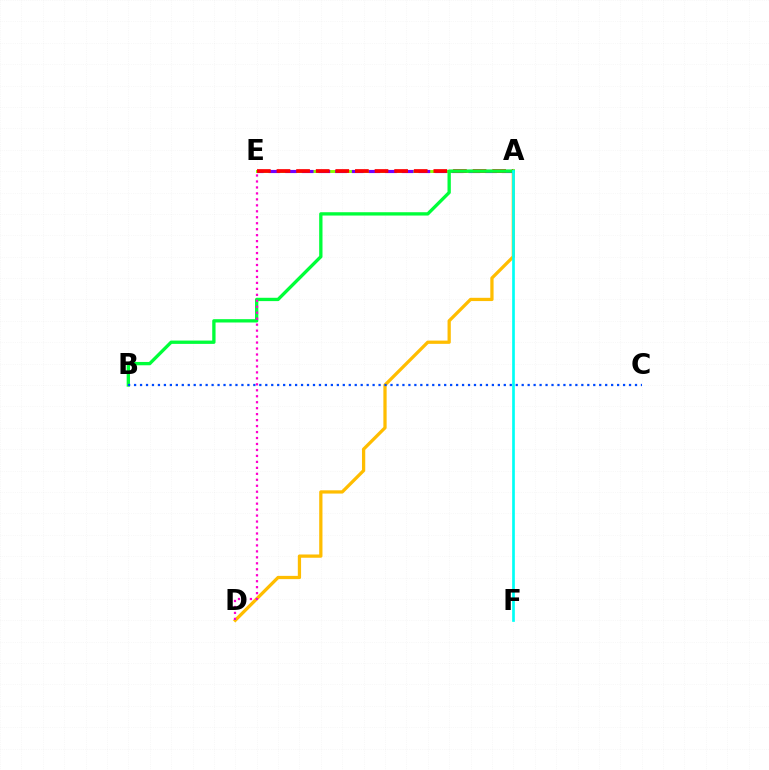{('A', 'E'): [{'color': '#84ff00', 'line_style': 'solid', 'thickness': 2.1}, {'color': '#7200ff', 'line_style': 'dashed', 'thickness': 2.26}, {'color': '#ff0000', 'line_style': 'dashed', 'thickness': 2.66}], ('A', 'D'): [{'color': '#ffbd00', 'line_style': 'solid', 'thickness': 2.35}], ('A', 'B'): [{'color': '#00ff39', 'line_style': 'solid', 'thickness': 2.39}], ('B', 'C'): [{'color': '#004bff', 'line_style': 'dotted', 'thickness': 1.62}], ('A', 'F'): [{'color': '#00fff6', 'line_style': 'solid', 'thickness': 1.94}], ('D', 'E'): [{'color': '#ff00cf', 'line_style': 'dotted', 'thickness': 1.62}]}